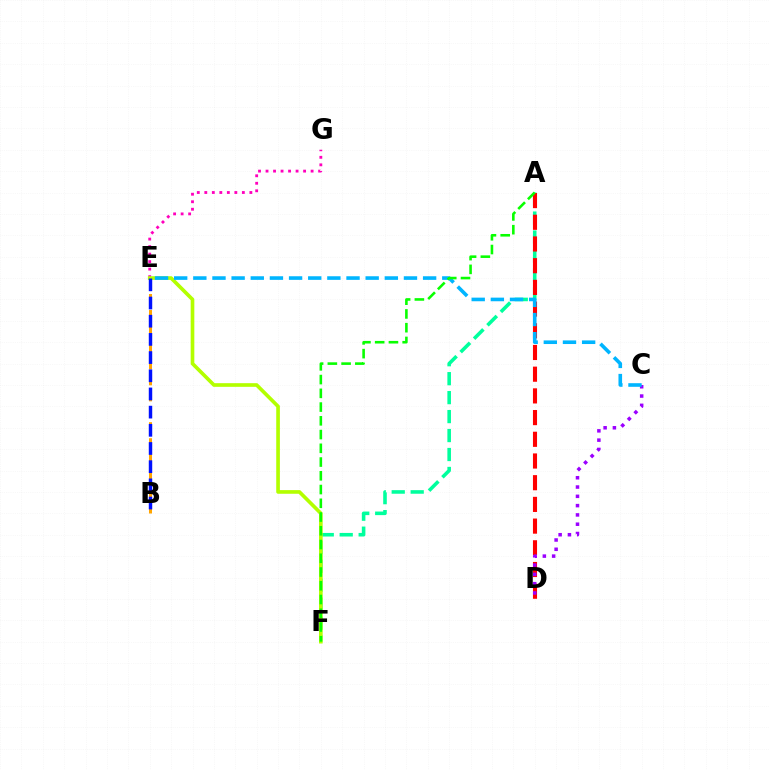{('A', 'F'): [{'color': '#00ff9d', 'line_style': 'dashed', 'thickness': 2.58}, {'color': '#08ff00', 'line_style': 'dashed', 'thickness': 1.87}], ('B', 'E'): [{'color': '#ffa500', 'line_style': 'dashed', 'thickness': 2.18}, {'color': '#0010ff', 'line_style': 'dashed', 'thickness': 2.47}], ('A', 'D'): [{'color': '#ff0000', 'line_style': 'dashed', 'thickness': 2.95}], ('E', 'G'): [{'color': '#ff00bd', 'line_style': 'dotted', 'thickness': 2.04}], ('E', 'F'): [{'color': '#b3ff00', 'line_style': 'solid', 'thickness': 2.63}], ('C', 'D'): [{'color': '#9b00ff', 'line_style': 'dotted', 'thickness': 2.52}], ('C', 'E'): [{'color': '#00b5ff', 'line_style': 'dashed', 'thickness': 2.6}]}